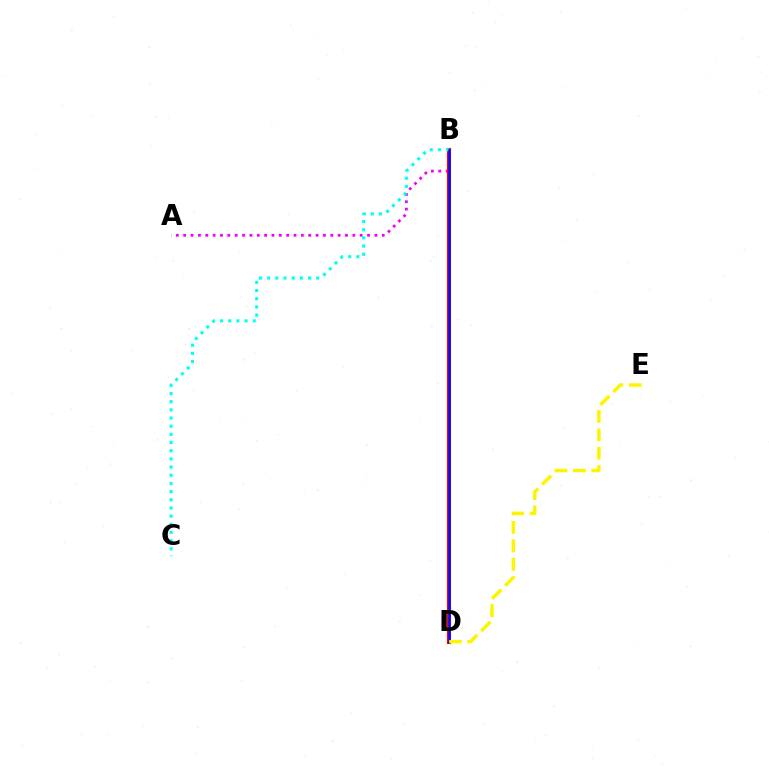{('A', 'B'): [{'color': '#ee00ff', 'line_style': 'dotted', 'thickness': 2.0}], ('B', 'D'): [{'color': '#08ff00', 'line_style': 'dashed', 'thickness': 2.79}, {'color': '#ff0000', 'line_style': 'solid', 'thickness': 2.96}, {'color': '#0010ff', 'line_style': 'solid', 'thickness': 1.83}], ('B', 'C'): [{'color': '#00fff6', 'line_style': 'dotted', 'thickness': 2.22}], ('D', 'E'): [{'color': '#fcf500', 'line_style': 'dashed', 'thickness': 2.5}]}